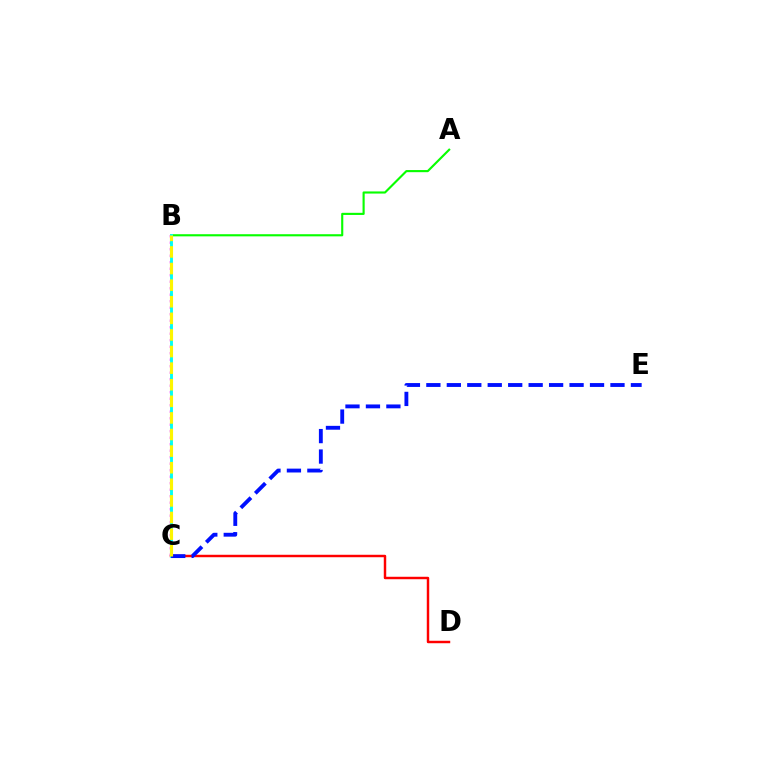{('C', 'D'): [{'color': '#ff0000', 'line_style': 'solid', 'thickness': 1.77}], ('A', 'B'): [{'color': '#08ff00', 'line_style': 'solid', 'thickness': 1.54}], ('B', 'C'): [{'color': '#ee00ff', 'line_style': 'dotted', 'thickness': 1.77}, {'color': '#00fff6', 'line_style': 'solid', 'thickness': 2.07}, {'color': '#fcf500', 'line_style': 'dashed', 'thickness': 2.25}], ('C', 'E'): [{'color': '#0010ff', 'line_style': 'dashed', 'thickness': 2.78}]}